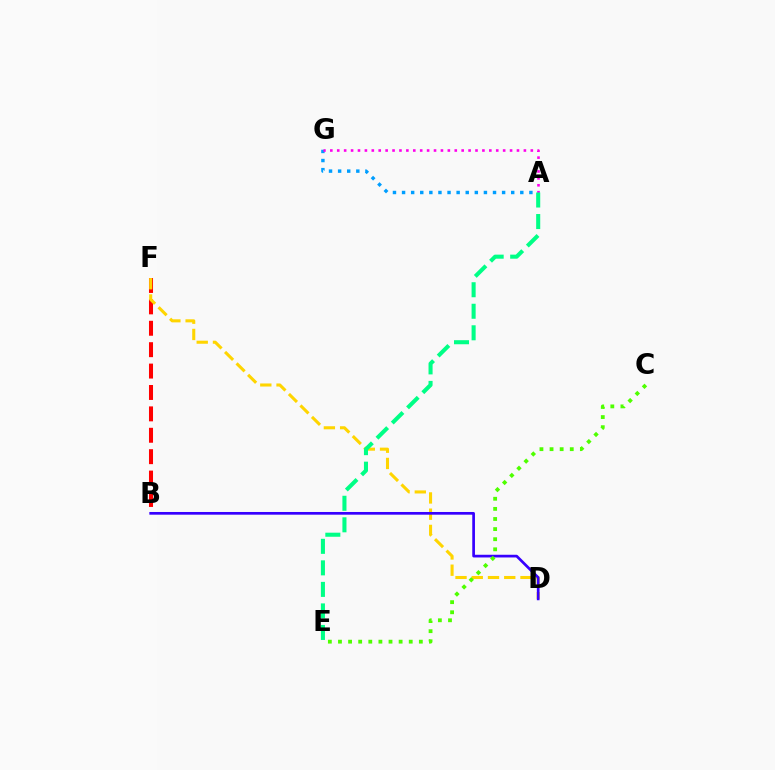{('B', 'F'): [{'color': '#ff0000', 'line_style': 'dashed', 'thickness': 2.91}], ('D', 'F'): [{'color': '#ffd500', 'line_style': 'dashed', 'thickness': 2.21}], ('A', 'G'): [{'color': '#009eff', 'line_style': 'dotted', 'thickness': 2.47}, {'color': '#ff00ed', 'line_style': 'dotted', 'thickness': 1.88}], ('B', 'D'): [{'color': '#3700ff', 'line_style': 'solid', 'thickness': 1.94}], ('C', 'E'): [{'color': '#4fff00', 'line_style': 'dotted', 'thickness': 2.75}], ('A', 'E'): [{'color': '#00ff86', 'line_style': 'dashed', 'thickness': 2.92}]}